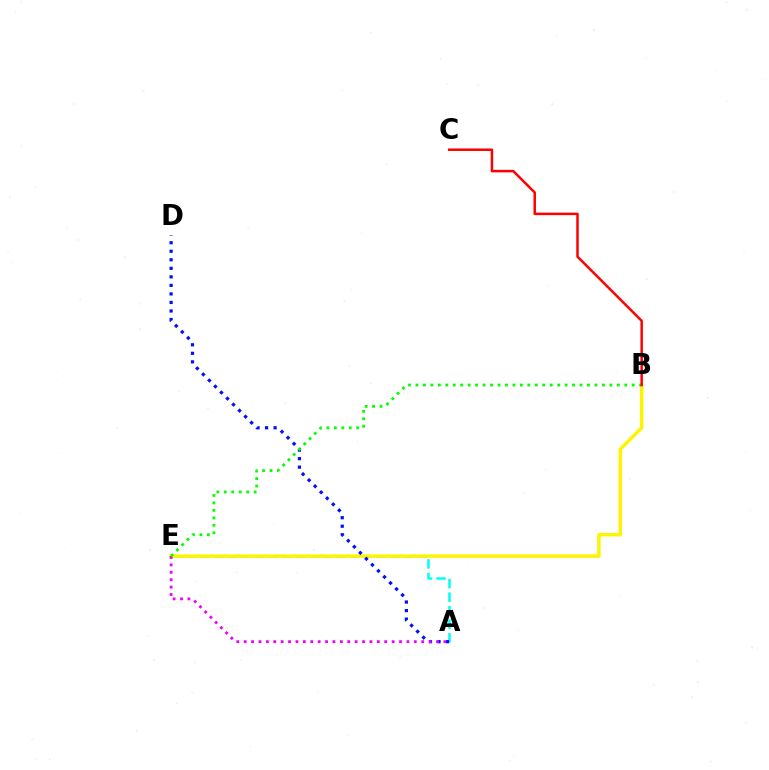{('A', 'E'): [{'color': '#00fff6', 'line_style': 'dashed', 'thickness': 1.84}, {'color': '#ee00ff', 'line_style': 'dotted', 'thickness': 2.01}], ('B', 'E'): [{'color': '#fcf500', 'line_style': 'solid', 'thickness': 2.51}, {'color': '#08ff00', 'line_style': 'dotted', 'thickness': 2.03}], ('A', 'D'): [{'color': '#0010ff', 'line_style': 'dotted', 'thickness': 2.32}], ('B', 'C'): [{'color': '#ff0000', 'line_style': 'solid', 'thickness': 1.8}]}